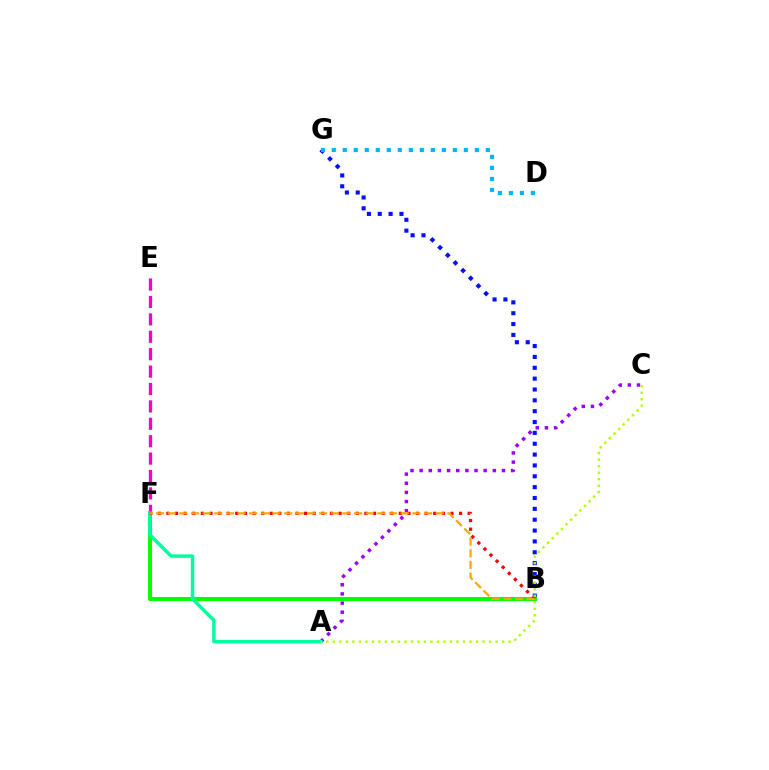{('A', 'C'): [{'color': '#9b00ff', 'line_style': 'dotted', 'thickness': 2.49}, {'color': '#b3ff00', 'line_style': 'dotted', 'thickness': 1.77}], ('B', 'G'): [{'color': '#0010ff', 'line_style': 'dotted', 'thickness': 2.95}], ('E', 'F'): [{'color': '#ff00bd', 'line_style': 'dashed', 'thickness': 2.36}], ('B', 'F'): [{'color': '#08ff00', 'line_style': 'solid', 'thickness': 2.89}, {'color': '#ff0000', 'line_style': 'dotted', 'thickness': 2.34}, {'color': '#ffa500', 'line_style': 'dashed', 'thickness': 1.58}], ('A', 'F'): [{'color': '#00ff9d', 'line_style': 'solid', 'thickness': 2.48}], ('D', 'G'): [{'color': '#00b5ff', 'line_style': 'dotted', 'thickness': 2.99}]}